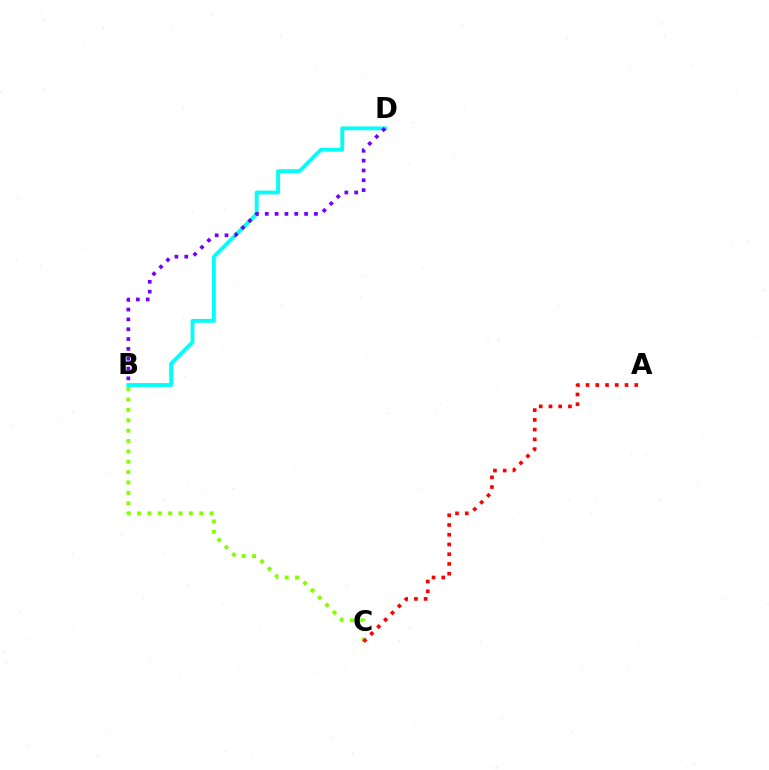{('B', 'D'): [{'color': '#00fff6', 'line_style': 'solid', 'thickness': 2.75}, {'color': '#7200ff', 'line_style': 'dotted', 'thickness': 2.67}], ('B', 'C'): [{'color': '#84ff00', 'line_style': 'dotted', 'thickness': 2.82}], ('A', 'C'): [{'color': '#ff0000', 'line_style': 'dotted', 'thickness': 2.65}]}